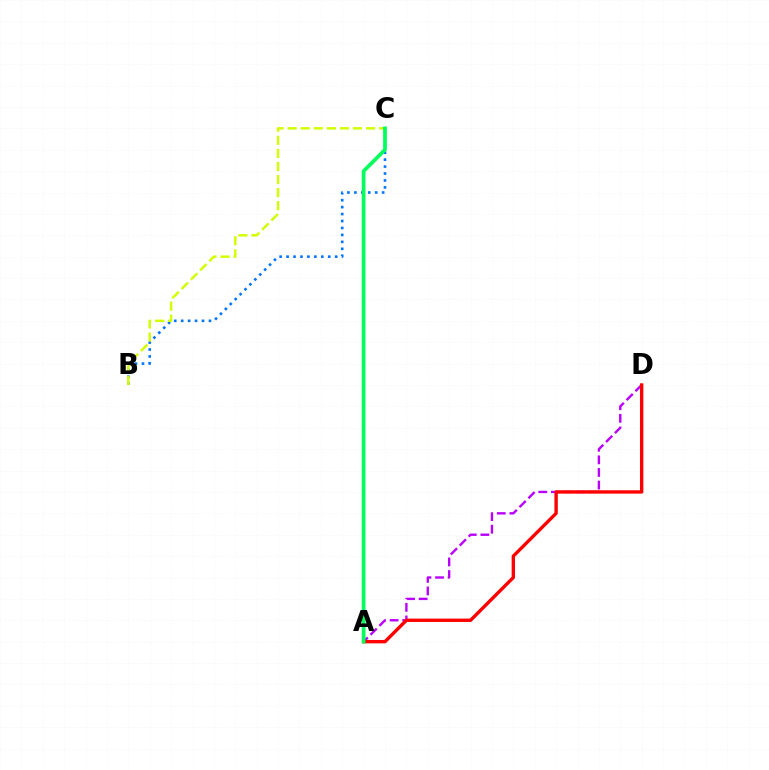{('A', 'D'): [{'color': '#b900ff', 'line_style': 'dashed', 'thickness': 1.71}, {'color': '#ff0000', 'line_style': 'solid', 'thickness': 2.43}], ('B', 'C'): [{'color': '#0074ff', 'line_style': 'dotted', 'thickness': 1.89}, {'color': '#d1ff00', 'line_style': 'dashed', 'thickness': 1.77}], ('A', 'C'): [{'color': '#00ff5c', 'line_style': 'solid', 'thickness': 2.67}]}